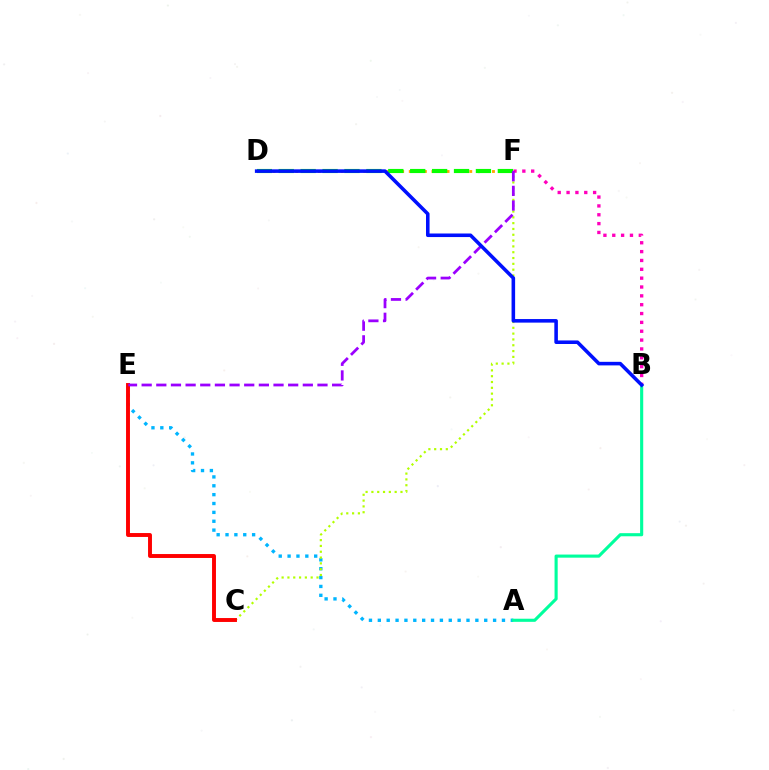{('A', 'E'): [{'color': '#00b5ff', 'line_style': 'dotted', 'thickness': 2.41}], ('C', 'F'): [{'color': '#b3ff00', 'line_style': 'dotted', 'thickness': 1.58}], ('A', 'B'): [{'color': '#00ff9d', 'line_style': 'solid', 'thickness': 2.24}], ('D', 'F'): [{'color': '#ffa500', 'line_style': 'dotted', 'thickness': 2.06}, {'color': '#08ff00', 'line_style': 'dashed', 'thickness': 2.98}], ('B', 'F'): [{'color': '#ff00bd', 'line_style': 'dotted', 'thickness': 2.4}], ('C', 'E'): [{'color': '#ff0000', 'line_style': 'solid', 'thickness': 2.82}], ('E', 'F'): [{'color': '#9b00ff', 'line_style': 'dashed', 'thickness': 1.99}], ('B', 'D'): [{'color': '#0010ff', 'line_style': 'solid', 'thickness': 2.57}]}